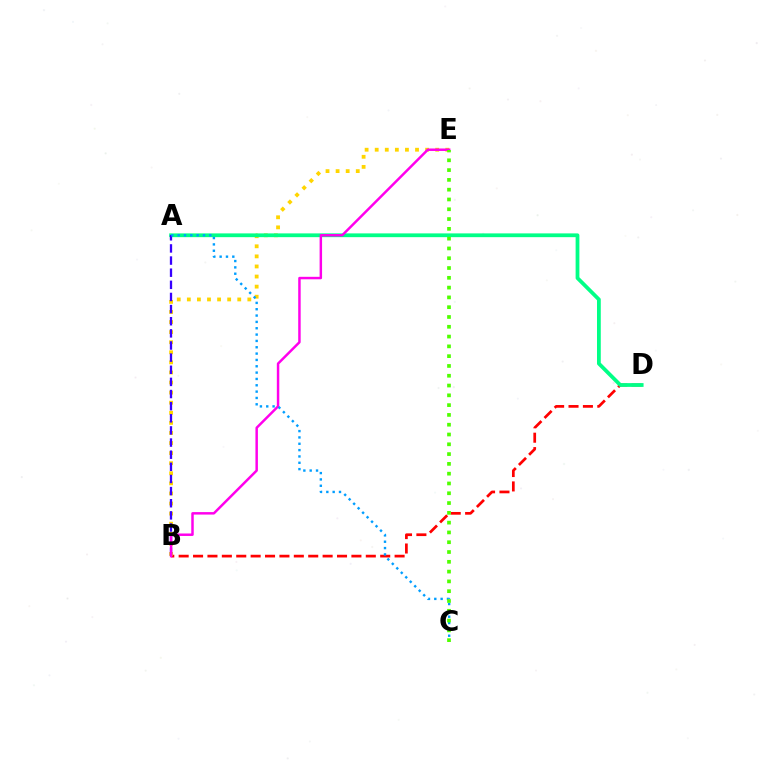{('B', 'D'): [{'color': '#ff0000', 'line_style': 'dashed', 'thickness': 1.96}], ('B', 'E'): [{'color': '#ffd500', 'line_style': 'dotted', 'thickness': 2.74}, {'color': '#ff00ed', 'line_style': 'solid', 'thickness': 1.78}], ('A', 'D'): [{'color': '#00ff86', 'line_style': 'solid', 'thickness': 2.72}], ('A', 'B'): [{'color': '#3700ff', 'line_style': 'dashed', 'thickness': 1.65}], ('A', 'C'): [{'color': '#009eff', 'line_style': 'dotted', 'thickness': 1.72}], ('C', 'E'): [{'color': '#4fff00', 'line_style': 'dotted', 'thickness': 2.66}]}